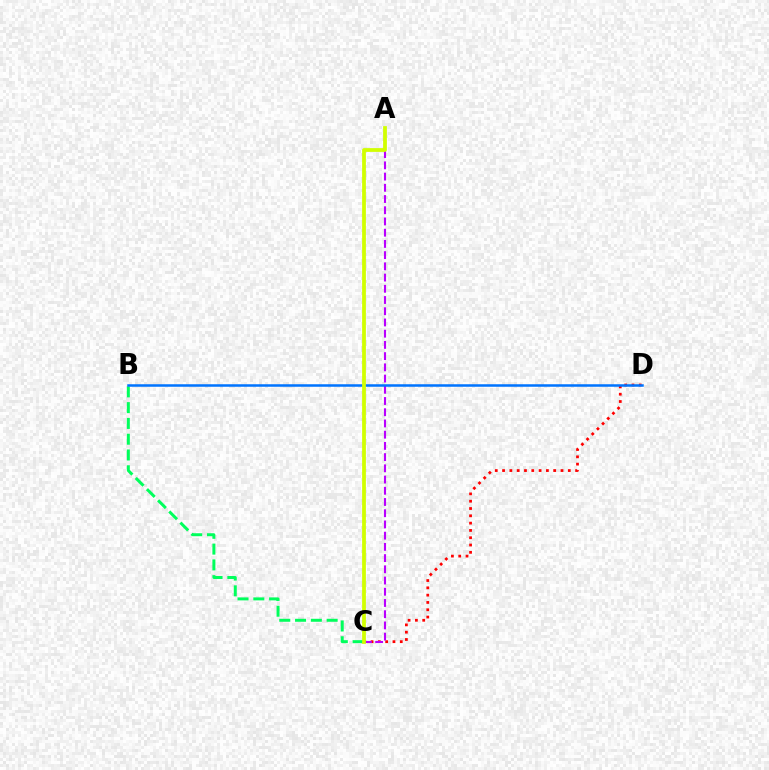{('C', 'D'): [{'color': '#ff0000', 'line_style': 'dotted', 'thickness': 1.98}], ('A', 'C'): [{'color': '#b900ff', 'line_style': 'dashed', 'thickness': 1.52}, {'color': '#d1ff00', 'line_style': 'solid', 'thickness': 2.71}], ('B', 'C'): [{'color': '#00ff5c', 'line_style': 'dashed', 'thickness': 2.14}], ('B', 'D'): [{'color': '#0074ff', 'line_style': 'solid', 'thickness': 1.81}]}